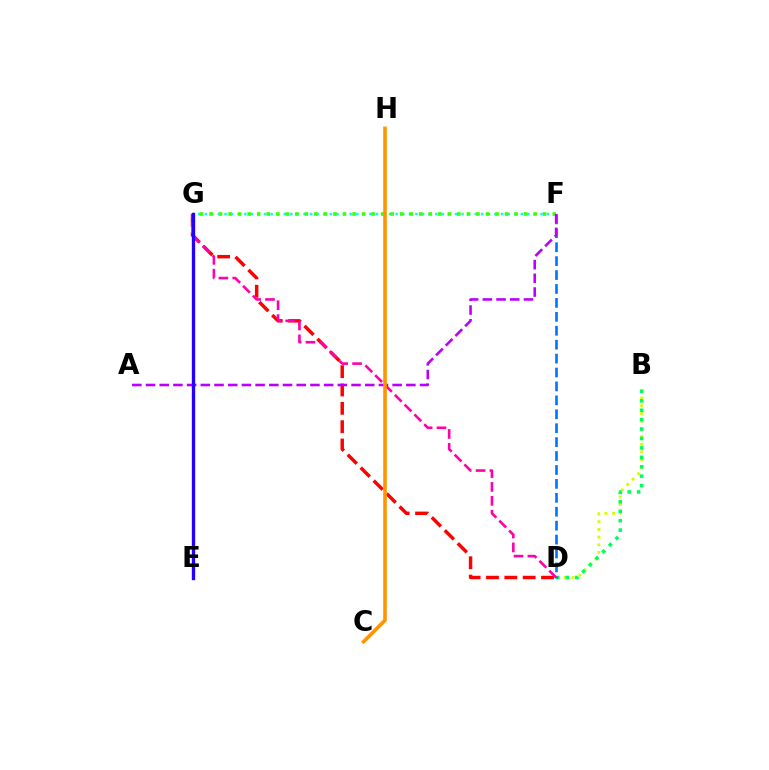{('B', 'D'): [{'color': '#d1ff00', 'line_style': 'dotted', 'thickness': 2.09}, {'color': '#00ff5c', 'line_style': 'dotted', 'thickness': 2.56}], ('D', 'G'): [{'color': '#ff0000', 'line_style': 'dashed', 'thickness': 2.49}, {'color': '#ff00ac', 'line_style': 'dashed', 'thickness': 1.88}], ('F', 'G'): [{'color': '#00fff6', 'line_style': 'dotted', 'thickness': 1.79}, {'color': '#3dff00', 'line_style': 'dotted', 'thickness': 2.59}], ('D', 'F'): [{'color': '#0074ff', 'line_style': 'dashed', 'thickness': 1.89}], ('A', 'F'): [{'color': '#b900ff', 'line_style': 'dashed', 'thickness': 1.86}], ('E', 'G'): [{'color': '#2500ff', 'line_style': 'solid', 'thickness': 2.41}], ('C', 'H'): [{'color': '#ff9400', 'line_style': 'solid', 'thickness': 2.58}]}